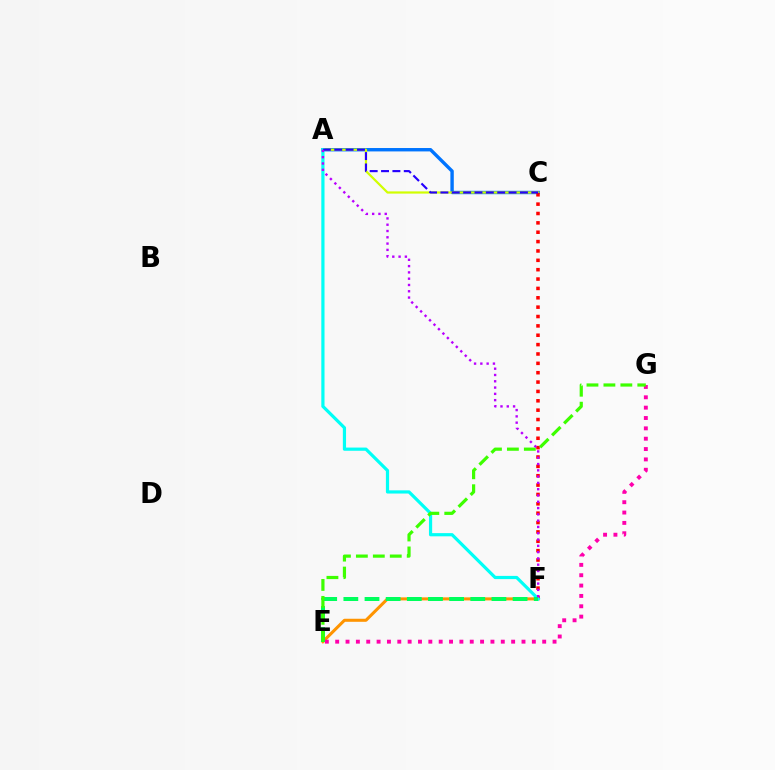{('E', 'F'): [{'color': '#ff9400', 'line_style': 'solid', 'thickness': 2.19}, {'color': '#00ff5c', 'line_style': 'dashed', 'thickness': 2.87}], ('A', 'C'): [{'color': '#0074ff', 'line_style': 'solid', 'thickness': 2.44}, {'color': '#d1ff00', 'line_style': 'solid', 'thickness': 1.59}, {'color': '#2500ff', 'line_style': 'dashed', 'thickness': 1.54}], ('C', 'F'): [{'color': '#ff0000', 'line_style': 'dotted', 'thickness': 2.54}], ('A', 'F'): [{'color': '#00fff6', 'line_style': 'solid', 'thickness': 2.3}, {'color': '#b900ff', 'line_style': 'dotted', 'thickness': 1.71}], ('E', 'G'): [{'color': '#ff00ac', 'line_style': 'dotted', 'thickness': 2.81}, {'color': '#3dff00', 'line_style': 'dashed', 'thickness': 2.3}]}